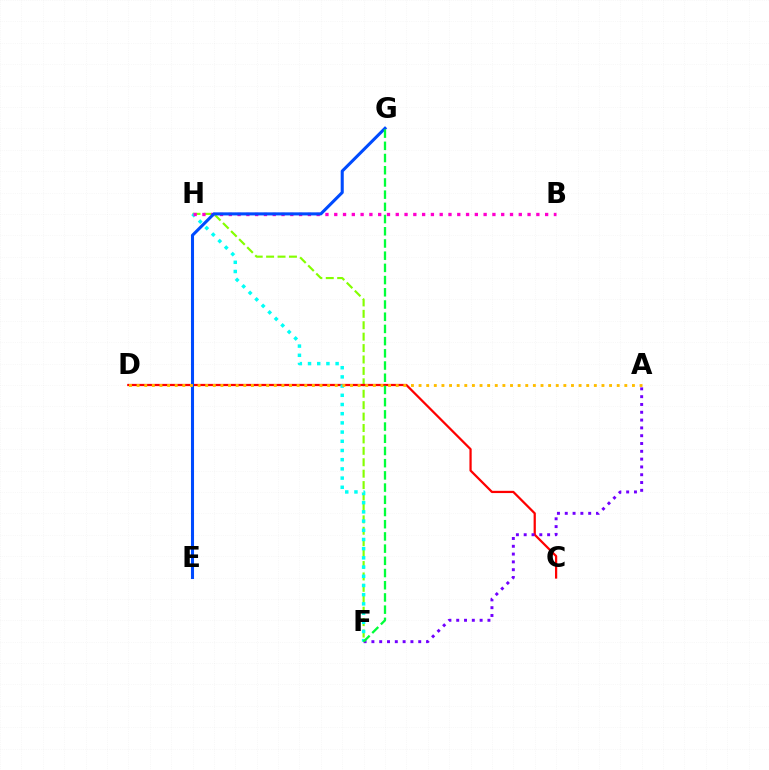{('F', 'H'): [{'color': '#84ff00', 'line_style': 'dashed', 'thickness': 1.55}, {'color': '#00fff6', 'line_style': 'dotted', 'thickness': 2.5}], ('C', 'D'): [{'color': '#ff0000', 'line_style': 'solid', 'thickness': 1.61}], ('B', 'H'): [{'color': '#ff00cf', 'line_style': 'dotted', 'thickness': 2.39}], ('E', 'G'): [{'color': '#004bff', 'line_style': 'solid', 'thickness': 2.21}], ('A', 'F'): [{'color': '#7200ff', 'line_style': 'dotted', 'thickness': 2.12}], ('F', 'G'): [{'color': '#00ff39', 'line_style': 'dashed', 'thickness': 1.66}], ('A', 'D'): [{'color': '#ffbd00', 'line_style': 'dotted', 'thickness': 2.07}]}